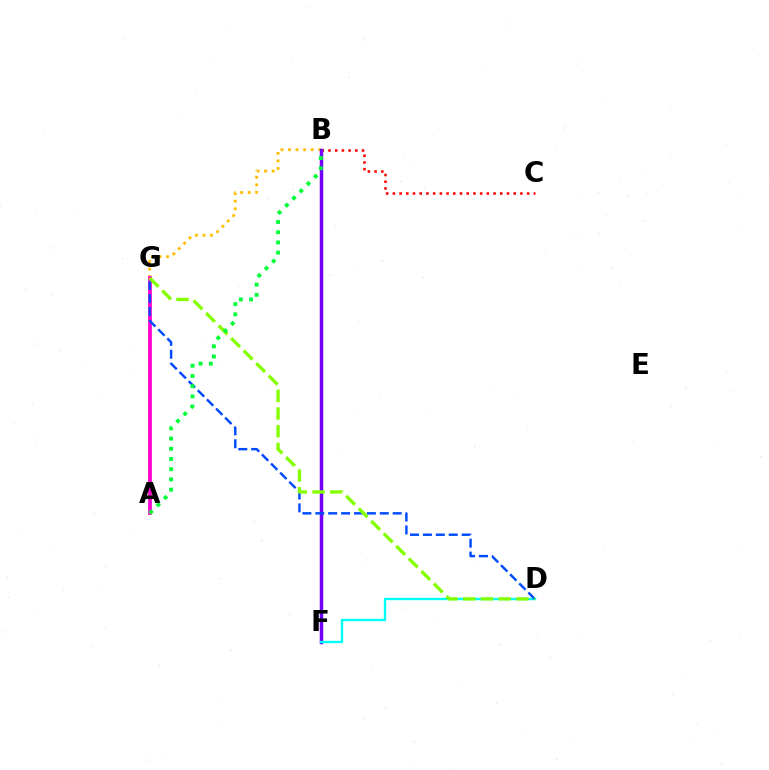{('B', 'C'): [{'color': '#ff0000', 'line_style': 'dotted', 'thickness': 1.82}], ('B', 'G'): [{'color': '#ffbd00', 'line_style': 'dotted', 'thickness': 2.05}], ('A', 'G'): [{'color': '#ff00cf', 'line_style': 'solid', 'thickness': 2.69}], ('B', 'F'): [{'color': '#7200ff', 'line_style': 'solid', 'thickness': 2.51}], ('D', 'F'): [{'color': '#00fff6', 'line_style': 'solid', 'thickness': 1.7}], ('D', 'G'): [{'color': '#004bff', 'line_style': 'dashed', 'thickness': 1.75}, {'color': '#84ff00', 'line_style': 'dashed', 'thickness': 2.41}], ('A', 'B'): [{'color': '#00ff39', 'line_style': 'dotted', 'thickness': 2.77}]}